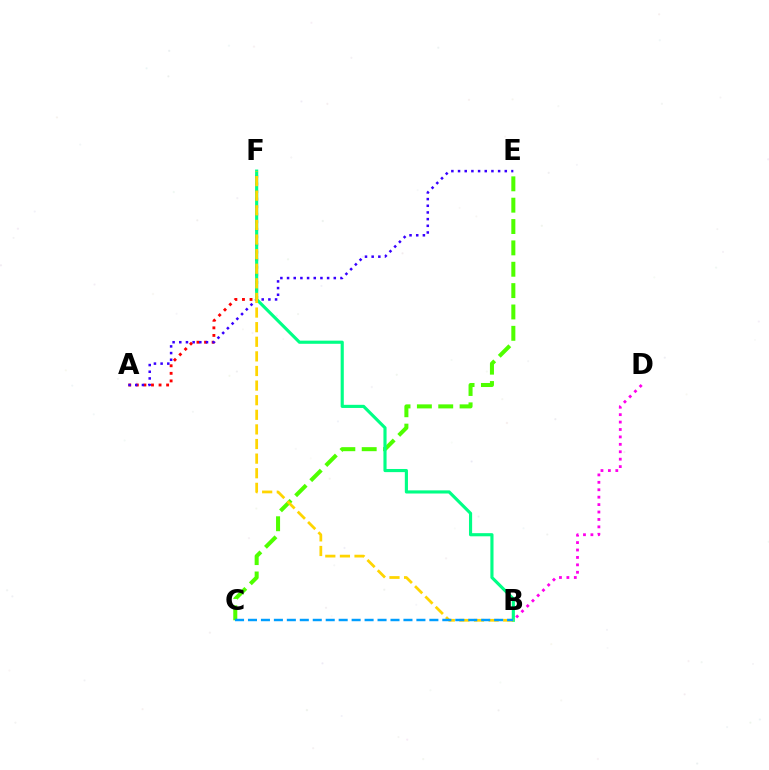{('B', 'D'): [{'color': '#ff00ed', 'line_style': 'dotted', 'thickness': 2.02}], ('C', 'E'): [{'color': '#4fff00', 'line_style': 'dashed', 'thickness': 2.9}], ('A', 'F'): [{'color': '#ff0000', 'line_style': 'dotted', 'thickness': 2.06}], ('A', 'E'): [{'color': '#3700ff', 'line_style': 'dotted', 'thickness': 1.81}], ('B', 'F'): [{'color': '#00ff86', 'line_style': 'solid', 'thickness': 2.26}, {'color': '#ffd500', 'line_style': 'dashed', 'thickness': 1.98}], ('B', 'C'): [{'color': '#009eff', 'line_style': 'dashed', 'thickness': 1.76}]}